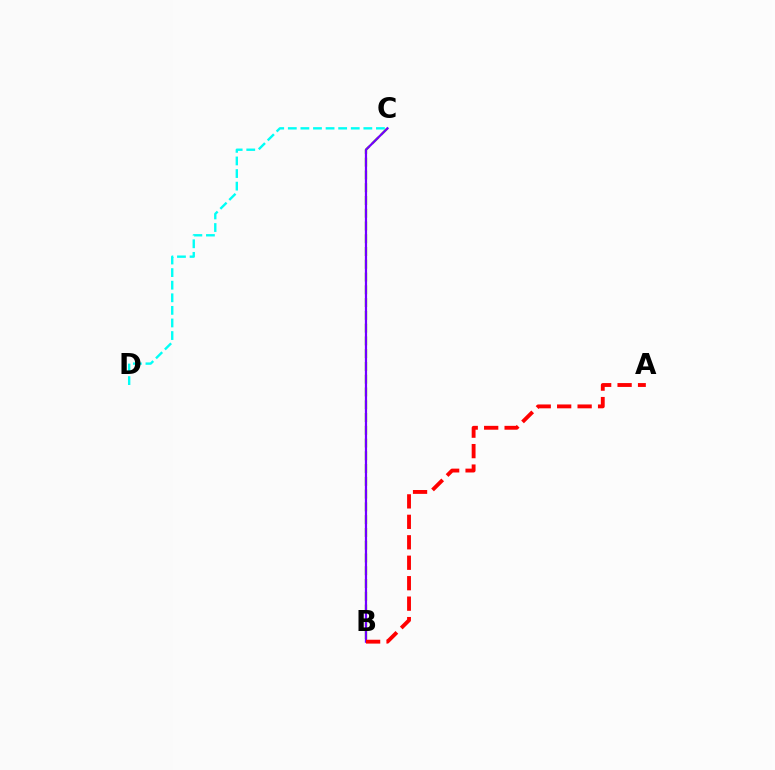{('C', 'D'): [{'color': '#00fff6', 'line_style': 'dashed', 'thickness': 1.71}], ('B', 'C'): [{'color': '#84ff00', 'line_style': 'dashed', 'thickness': 1.73}, {'color': '#7200ff', 'line_style': 'solid', 'thickness': 1.61}], ('A', 'B'): [{'color': '#ff0000', 'line_style': 'dashed', 'thickness': 2.78}]}